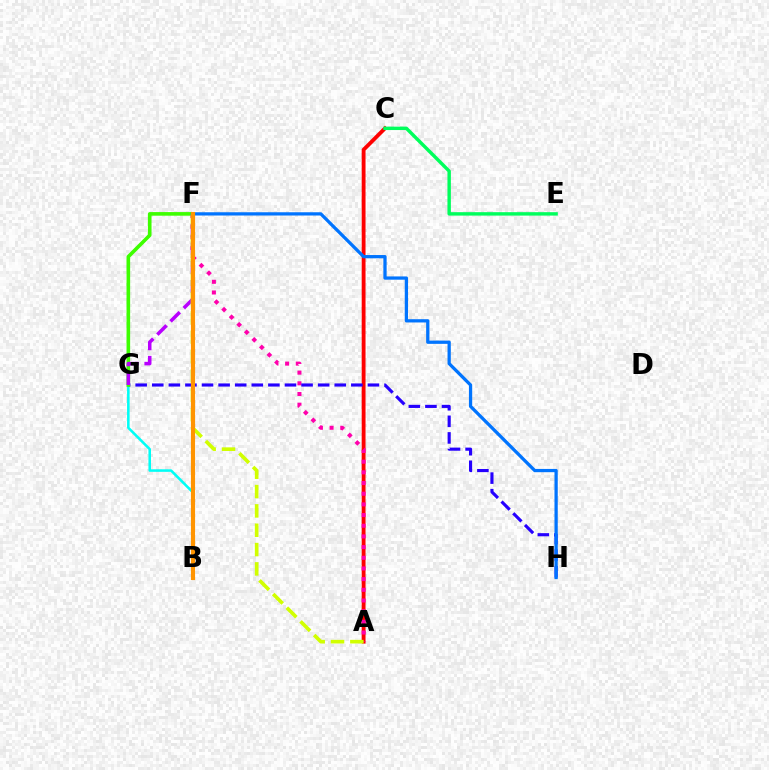{('A', 'C'): [{'color': '#ff0000', 'line_style': 'solid', 'thickness': 2.76}], ('B', 'G'): [{'color': '#00fff6', 'line_style': 'solid', 'thickness': 1.84}], ('A', 'F'): [{'color': '#ff00ac', 'line_style': 'dotted', 'thickness': 2.9}, {'color': '#d1ff00', 'line_style': 'dashed', 'thickness': 2.63}], ('G', 'H'): [{'color': '#2500ff', 'line_style': 'dashed', 'thickness': 2.25}], ('F', 'G'): [{'color': '#3dff00', 'line_style': 'solid', 'thickness': 2.6}, {'color': '#b900ff', 'line_style': 'dashed', 'thickness': 2.54}], ('C', 'E'): [{'color': '#00ff5c', 'line_style': 'solid', 'thickness': 2.47}], ('F', 'H'): [{'color': '#0074ff', 'line_style': 'solid', 'thickness': 2.35}], ('B', 'F'): [{'color': '#ff9400', 'line_style': 'solid', 'thickness': 2.99}]}